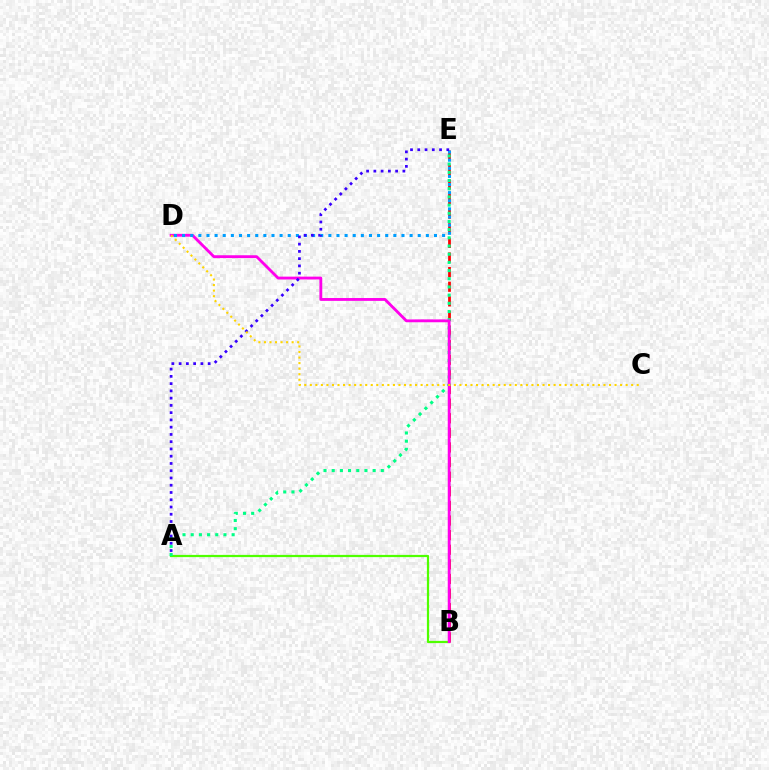{('B', 'E'): [{'color': '#ff0000', 'line_style': 'dashed', 'thickness': 1.98}], ('A', 'B'): [{'color': '#4fff00', 'line_style': 'solid', 'thickness': 1.6}], ('A', 'E'): [{'color': '#00ff86', 'line_style': 'dotted', 'thickness': 2.22}, {'color': '#3700ff', 'line_style': 'dotted', 'thickness': 1.97}], ('B', 'D'): [{'color': '#ff00ed', 'line_style': 'solid', 'thickness': 2.05}], ('D', 'E'): [{'color': '#009eff', 'line_style': 'dotted', 'thickness': 2.21}], ('C', 'D'): [{'color': '#ffd500', 'line_style': 'dotted', 'thickness': 1.51}]}